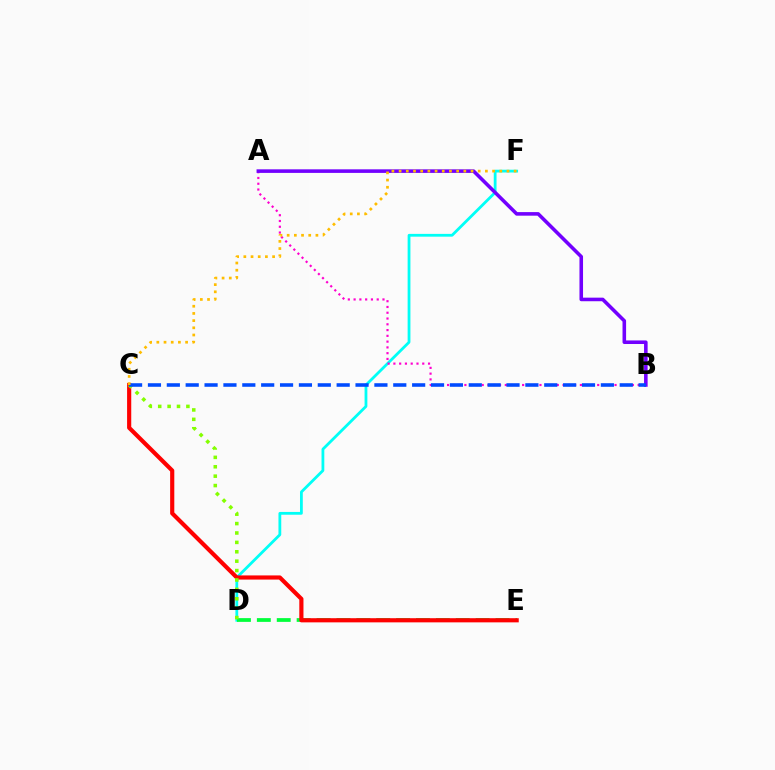{('D', 'F'): [{'color': '#00fff6', 'line_style': 'solid', 'thickness': 2.01}], ('A', 'B'): [{'color': '#ff00cf', 'line_style': 'dotted', 'thickness': 1.57}, {'color': '#7200ff', 'line_style': 'solid', 'thickness': 2.57}], ('D', 'E'): [{'color': '#00ff39', 'line_style': 'dashed', 'thickness': 2.7}], ('C', 'E'): [{'color': '#ff0000', 'line_style': 'solid', 'thickness': 2.99}], ('C', 'D'): [{'color': '#84ff00', 'line_style': 'dotted', 'thickness': 2.55}], ('B', 'C'): [{'color': '#004bff', 'line_style': 'dashed', 'thickness': 2.56}], ('C', 'F'): [{'color': '#ffbd00', 'line_style': 'dotted', 'thickness': 1.95}]}